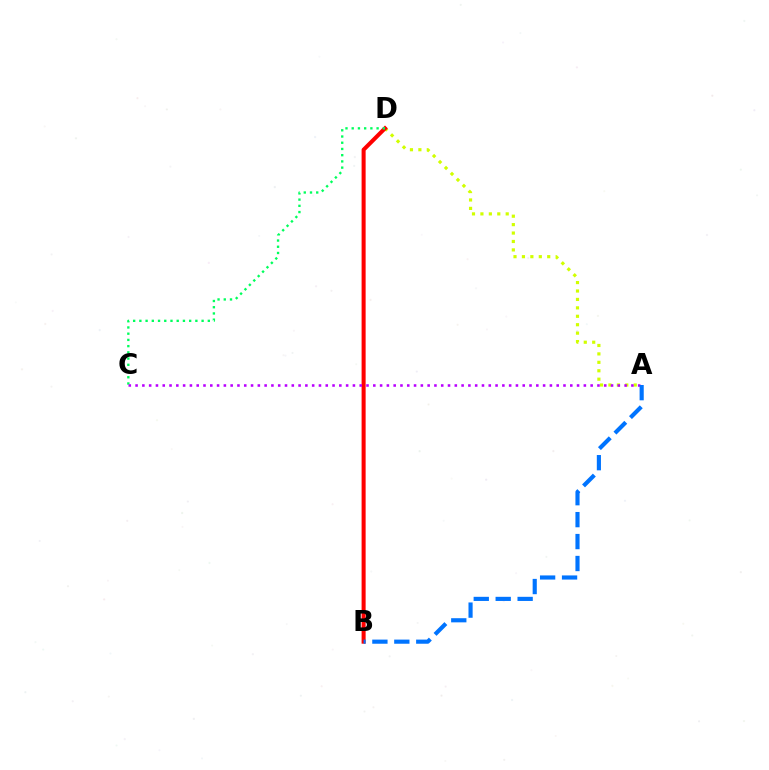{('A', 'D'): [{'color': '#d1ff00', 'line_style': 'dotted', 'thickness': 2.29}], ('B', 'D'): [{'color': '#ff0000', 'line_style': 'solid', 'thickness': 2.91}], ('C', 'D'): [{'color': '#00ff5c', 'line_style': 'dotted', 'thickness': 1.69}], ('A', 'C'): [{'color': '#b900ff', 'line_style': 'dotted', 'thickness': 1.85}], ('A', 'B'): [{'color': '#0074ff', 'line_style': 'dashed', 'thickness': 2.98}]}